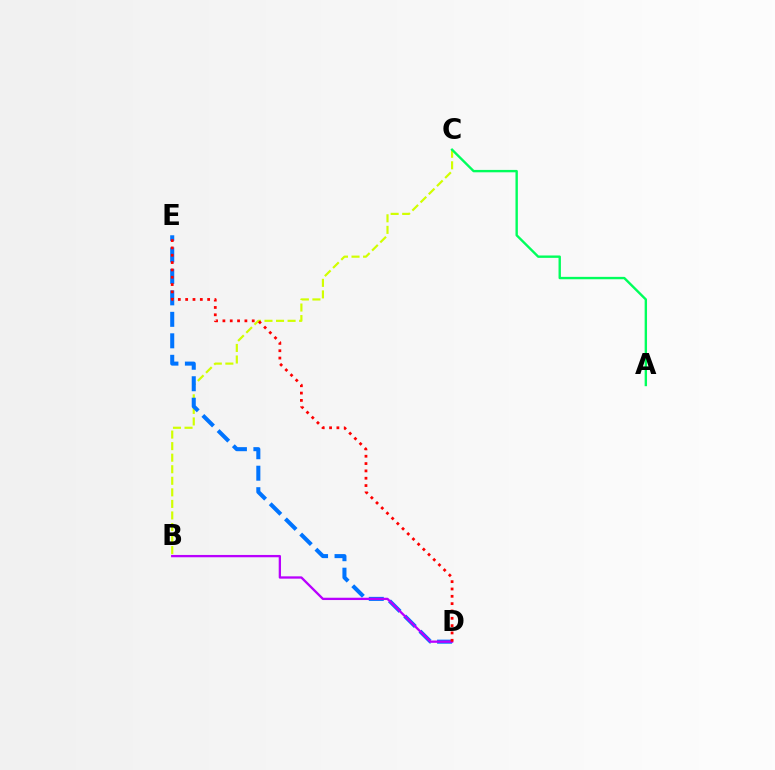{('B', 'C'): [{'color': '#d1ff00', 'line_style': 'dashed', 'thickness': 1.57}], ('D', 'E'): [{'color': '#0074ff', 'line_style': 'dashed', 'thickness': 2.92}, {'color': '#ff0000', 'line_style': 'dotted', 'thickness': 1.99}], ('B', 'D'): [{'color': '#b900ff', 'line_style': 'solid', 'thickness': 1.66}], ('A', 'C'): [{'color': '#00ff5c', 'line_style': 'solid', 'thickness': 1.72}]}